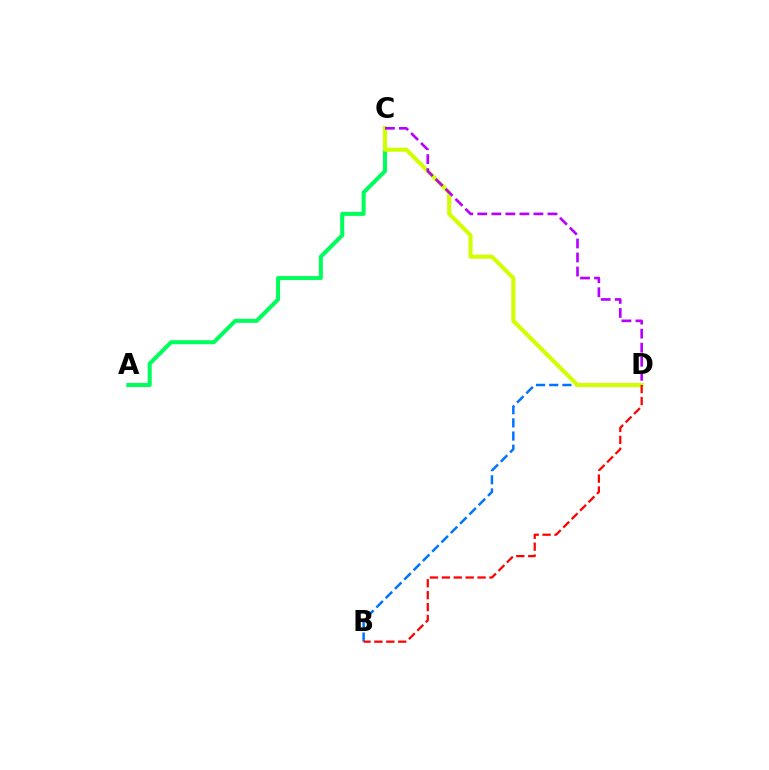{('B', 'D'): [{'color': '#0074ff', 'line_style': 'dashed', 'thickness': 1.79}, {'color': '#ff0000', 'line_style': 'dashed', 'thickness': 1.62}], ('A', 'C'): [{'color': '#00ff5c', 'line_style': 'solid', 'thickness': 2.9}], ('C', 'D'): [{'color': '#d1ff00', 'line_style': 'solid', 'thickness': 2.94}, {'color': '#b900ff', 'line_style': 'dashed', 'thickness': 1.91}]}